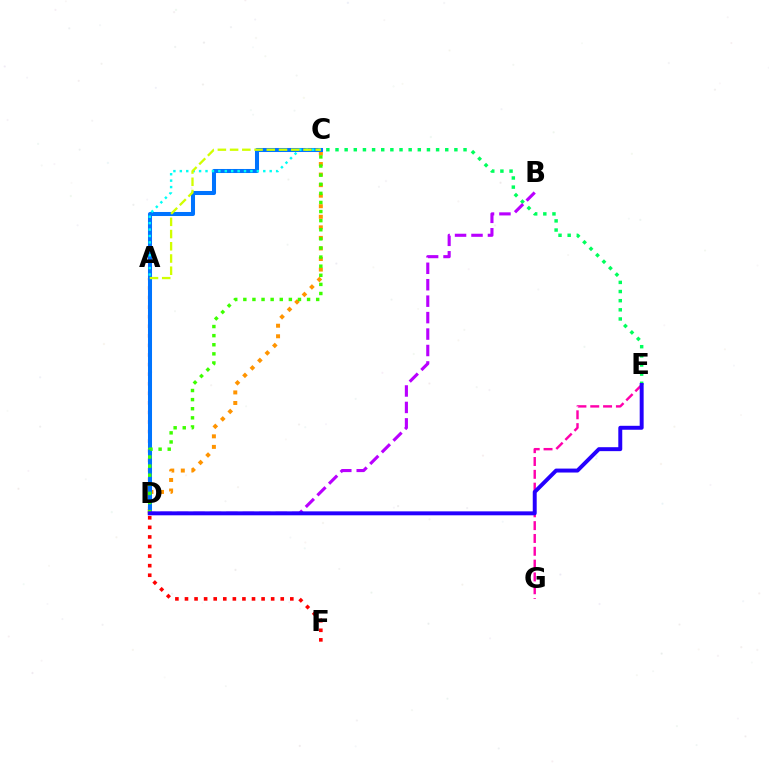{('A', 'F'): [{'color': '#ff0000', 'line_style': 'dotted', 'thickness': 2.6}], ('C', 'D'): [{'color': '#ff9400', 'line_style': 'dotted', 'thickness': 2.87}, {'color': '#0074ff', 'line_style': 'solid', 'thickness': 2.91}, {'color': '#3dff00', 'line_style': 'dotted', 'thickness': 2.47}], ('A', 'C'): [{'color': '#00fff6', 'line_style': 'dotted', 'thickness': 1.74}, {'color': '#d1ff00', 'line_style': 'dashed', 'thickness': 1.66}], ('E', 'G'): [{'color': '#ff00ac', 'line_style': 'dashed', 'thickness': 1.74}], ('C', 'E'): [{'color': '#00ff5c', 'line_style': 'dotted', 'thickness': 2.48}], ('B', 'D'): [{'color': '#b900ff', 'line_style': 'dashed', 'thickness': 2.23}], ('D', 'E'): [{'color': '#2500ff', 'line_style': 'solid', 'thickness': 2.84}]}